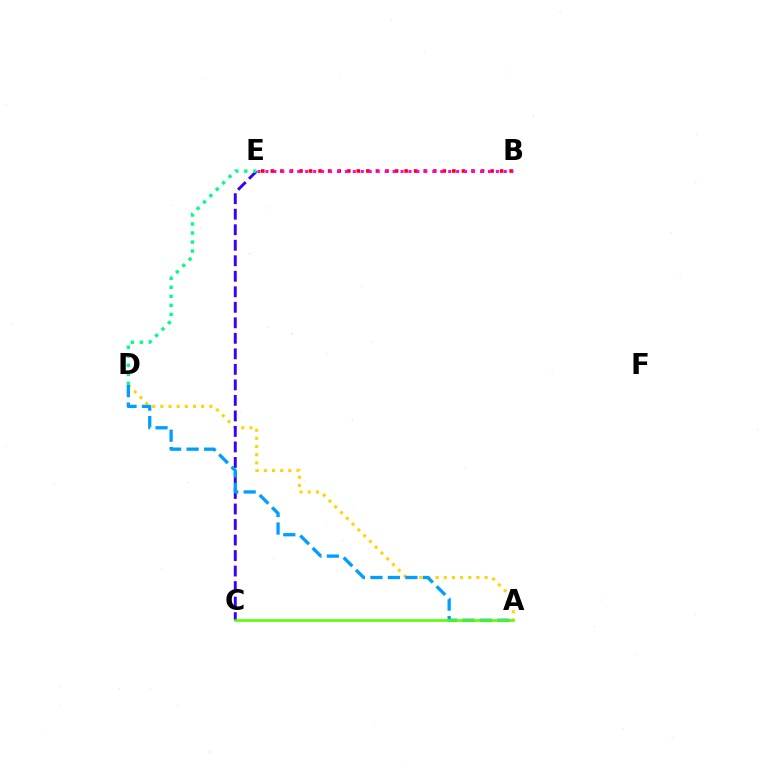{('A', 'D'): [{'color': '#ffd500', 'line_style': 'dotted', 'thickness': 2.22}, {'color': '#009eff', 'line_style': 'dashed', 'thickness': 2.37}], ('C', 'E'): [{'color': '#3700ff', 'line_style': 'dashed', 'thickness': 2.11}], ('B', 'E'): [{'color': '#ff0000', 'line_style': 'dotted', 'thickness': 2.6}, {'color': '#ff00ed', 'line_style': 'dotted', 'thickness': 2.16}], ('D', 'E'): [{'color': '#00ff86', 'line_style': 'dotted', 'thickness': 2.45}], ('A', 'C'): [{'color': '#4fff00', 'line_style': 'solid', 'thickness': 1.83}]}